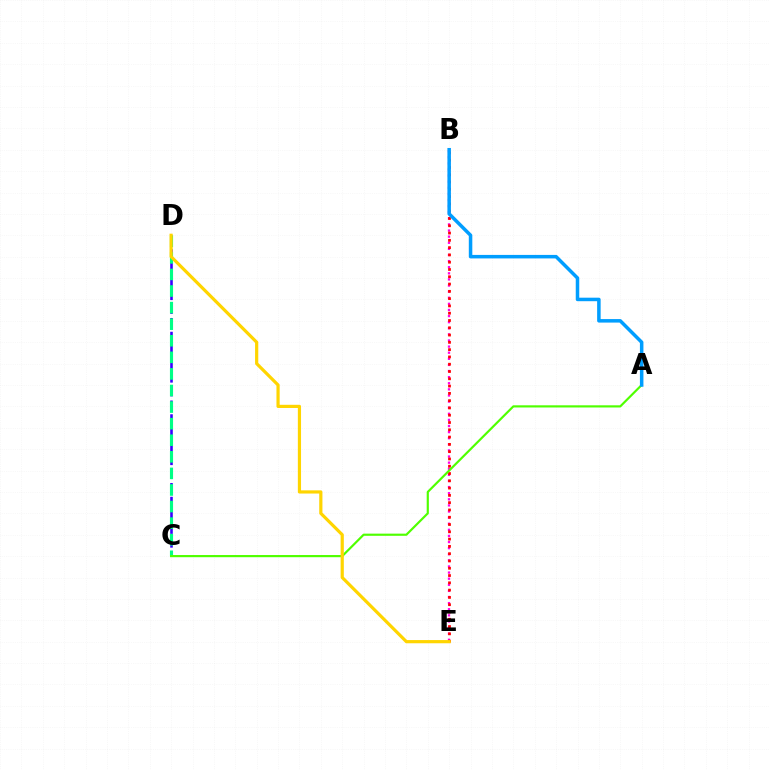{('B', 'E'): [{'color': '#ff00ed', 'line_style': 'dotted', 'thickness': 1.66}, {'color': '#ff0000', 'line_style': 'dotted', 'thickness': 1.98}], ('C', 'D'): [{'color': '#3700ff', 'line_style': 'dashed', 'thickness': 1.87}, {'color': '#00ff86', 'line_style': 'dashed', 'thickness': 2.25}], ('A', 'C'): [{'color': '#4fff00', 'line_style': 'solid', 'thickness': 1.57}], ('A', 'B'): [{'color': '#009eff', 'line_style': 'solid', 'thickness': 2.53}], ('D', 'E'): [{'color': '#ffd500', 'line_style': 'solid', 'thickness': 2.3}]}